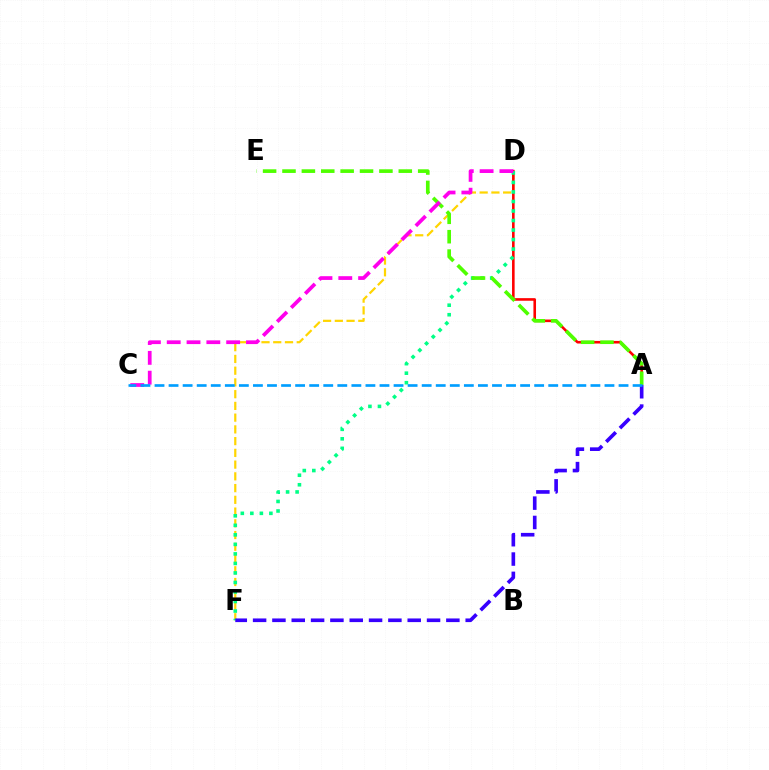{('D', 'F'): [{'color': '#ffd500', 'line_style': 'dashed', 'thickness': 1.59}, {'color': '#00ff86', 'line_style': 'dotted', 'thickness': 2.59}], ('A', 'D'): [{'color': '#ff0000', 'line_style': 'solid', 'thickness': 1.87}], ('A', 'E'): [{'color': '#4fff00', 'line_style': 'dashed', 'thickness': 2.63}], ('A', 'F'): [{'color': '#3700ff', 'line_style': 'dashed', 'thickness': 2.63}], ('C', 'D'): [{'color': '#ff00ed', 'line_style': 'dashed', 'thickness': 2.69}], ('A', 'C'): [{'color': '#009eff', 'line_style': 'dashed', 'thickness': 1.91}]}